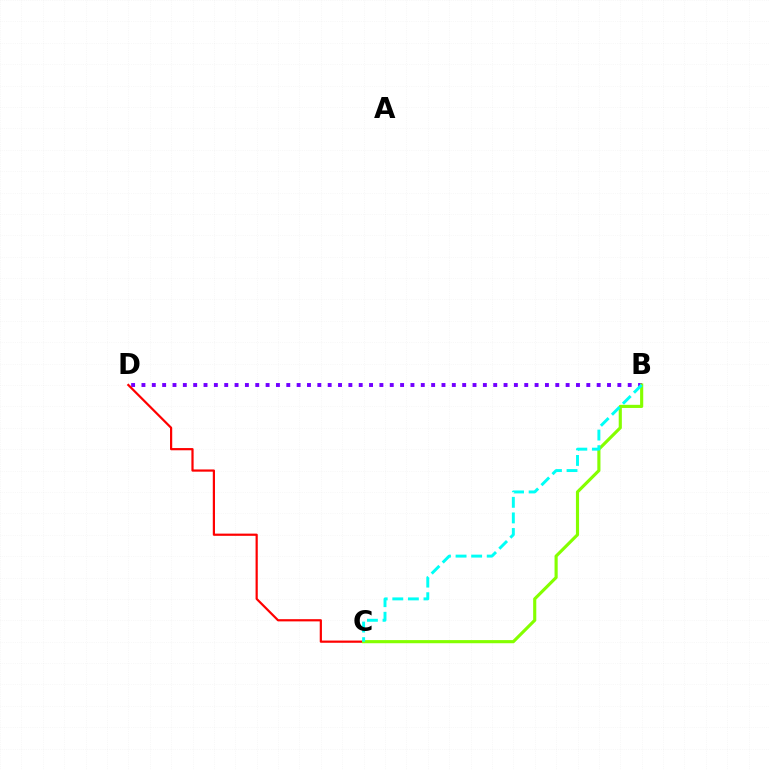{('B', 'D'): [{'color': '#7200ff', 'line_style': 'dotted', 'thickness': 2.81}], ('C', 'D'): [{'color': '#ff0000', 'line_style': 'solid', 'thickness': 1.59}], ('B', 'C'): [{'color': '#84ff00', 'line_style': 'solid', 'thickness': 2.26}, {'color': '#00fff6', 'line_style': 'dashed', 'thickness': 2.12}]}